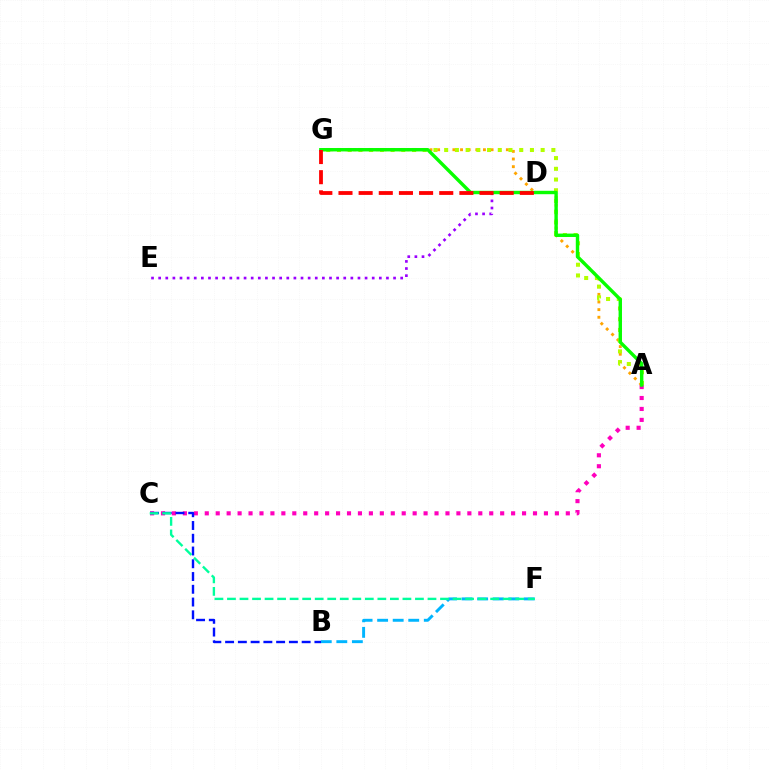{('A', 'G'): [{'color': '#ffa500', 'line_style': 'dotted', 'thickness': 2.08}, {'color': '#b3ff00', 'line_style': 'dotted', 'thickness': 2.91}, {'color': '#08ff00', 'line_style': 'solid', 'thickness': 2.45}], ('D', 'E'): [{'color': '#9b00ff', 'line_style': 'dotted', 'thickness': 1.93}], ('A', 'C'): [{'color': '#ff00bd', 'line_style': 'dotted', 'thickness': 2.97}], ('D', 'G'): [{'color': '#ff0000', 'line_style': 'dashed', 'thickness': 2.74}], ('B', 'F'): [{'color': '#00b5ff', 'line_style': 'dashed', 'thickness': 2.11}], ('B', 'C'): [{'color': '#0010ff', 'line_style': 'dashed', 'thickness': 1.73}], ('C', 'F'): [{'color': '#00ff9d', 'line_style': 'dashed', 'thickness': 1.7}]}